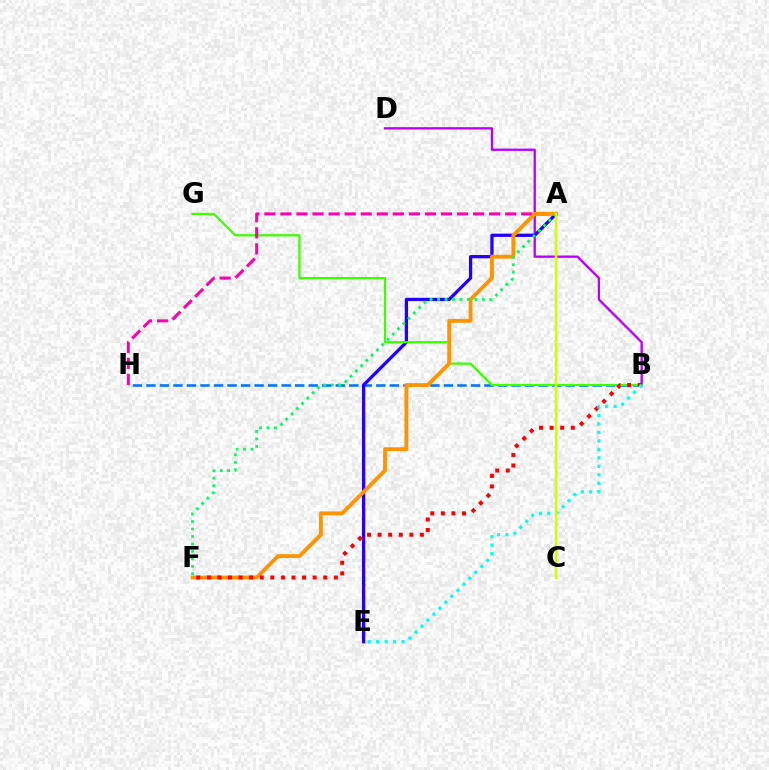{('B', 'H'): [{'color': '#0074ff', 'line_style': 'dashed', 'thickness': 1.84}], ('B', 'D'): [{'color': '#b900ff', 'line_style': 'solid', 'thickness': 1.67}], ('A', 'E'): [{'color': '#2500ff', 'line_style': 'solid', 'thickness': 2.36}], ('B', 'G'): [{'color': '#3dff00', 'line_style': 'solid', 'thickness': 1.61}], ('A', 'H'): [{'color': '#ff00ac', 'line_style': 'dashed', 'thickness': 2.18}], ('A', 'F'): [{'color': '#ff9400', 'line_style': 'solid', 'thickness': 2.77}, {'color': '#00ff5c', 'line_style': 'dotted', 'thickness': 2.03}], ('B', 'F'): [{'color': '#ff0000', 'line_style': 'dotted', 'thickness': 2.87}], ('B', 'E'): [{'color': '#00fff6', 'line_style': 'dotted', 'thickness': 2.3}], ('A', 'C'): [{'color': '#d1ff00', 'line_style': 'solid', 'thickness': 1.78}]}